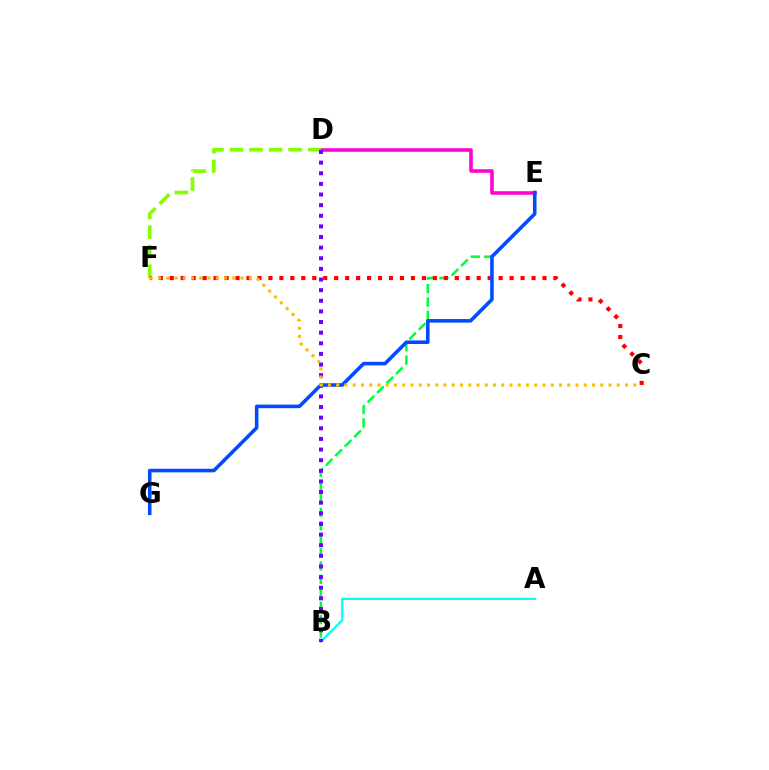{('A', 'B'): [{'color': '#00fff6', 'line_style': 'solid', 'thickness': 1.68}], ('B', 'E'): [{'color': '#00ff39', 'line_style': 'dashed', 'thickness': 1.82}], ('D', 'E'): [{'color': '#ff00cf', 'line_style': 'solid', 'thickness': 2.57}], ('D', 'F'): [{'color': '#84ff00', 'line_style': 'dashed', 'thickness': 2.66}], ('C', 'F'): [{'color': '#ff0000', 'line_style': 'dotted', 'thickness': 2.98}, {'color': '#ffbd00', 'line_style': 'dotted', 'thickness': 2.24}], ('B', 'D'): [{'color': '#7200ff', 'line_style': 'dotted', 'thickness': 2.89}], ('E', 'G'): [{'color': '#004bff', 'line_style': 'solid', 'thickness': 2.58}]}